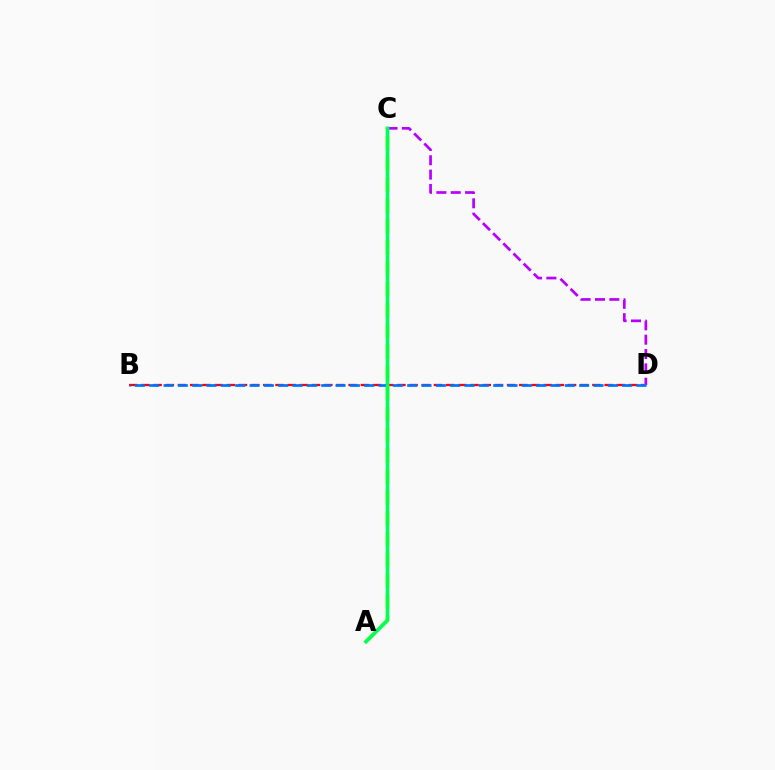{('B', 'D'): [{'color': '#ff0000', 'line_style': 'dashed', 'thickness': 1.66}, {'color': '#0074ff', 'line_style': 'dashed', 'thickness': 1.95}], ('A', 'C'): [{'color': '#d1ff00', 'line_style': 'dashed', 'thickness': 2.83}, {'color': '#00ff5c', 'line_style': 'solid', 'thickness': 2.63}], ('C', 'D'): [{'color': '#b900ff', 'line_style': 'dashed', 'thickness': 1.95}]}